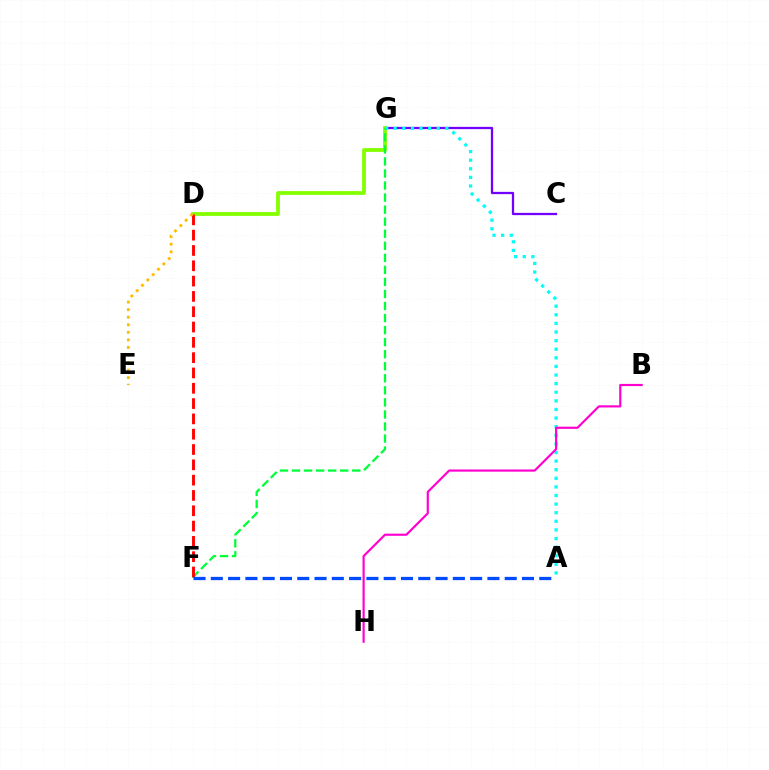{('C', 'G'): [{'color': '#7200ff', 'line_style': 'solid', 'thickness': 1.64}], ('D', 'G'): [{'color': '#84ff00', 'line_style': 'solid', 'thickness': 2.73}], ('A', 'G'): [{'color': '#00fff6', 'line_style': 'dotted', 'thickness': 2.34}], ('F', 'G'): [{'color': '#00ff39', 'line_style': 'dashed', 'thickness': 1.64}], ('D', 'F'): [{'color': '#ff0000', 'line_style': 'dashed', 'thickness': 2.08}], ('D', 'E'): [{'color': '#ffbd00', 'line_style': 'dotted', 'thickness': 2.05}], ('B', 'H'): [{'color': '#ff00cf', 'line_style': 'solid', 'thickness': 1.56}], ('A', 'F'): [{'color': '#004bff', 'line_style': 'dashed', 'thickness': 2.35}]}